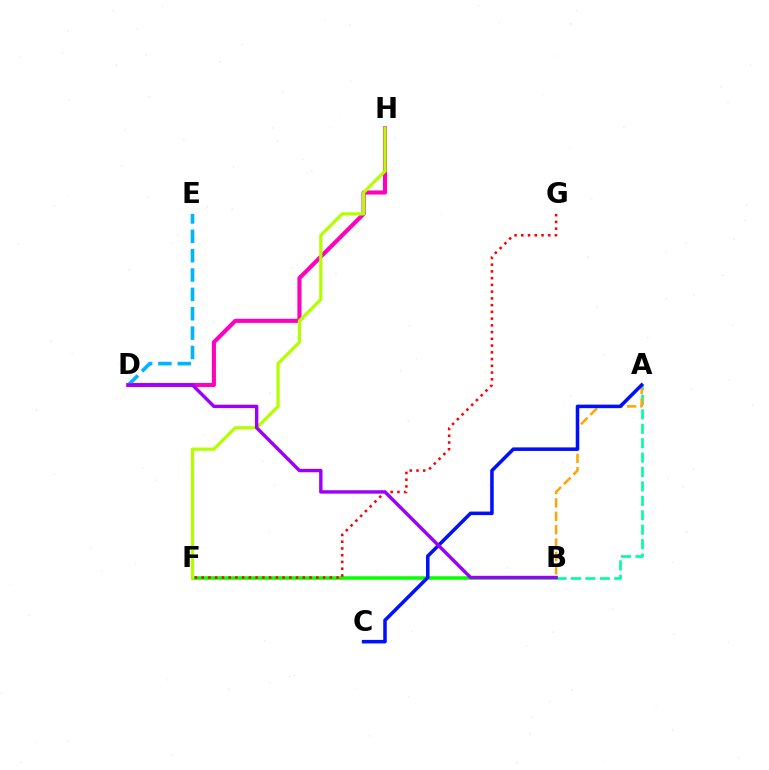{('B', 'F'): [{'color': '#08ff00', 'line_style': 'solid', 'thickness': 2.54}], ('D', 'H'): [{'color': '#ff00bd', 'line_style': 'solid', 'thickness': 2.96}], ('A', 'B'): [{'color': '#00ff9d', 'line_style': 'dashed', 'thickness': 1.96}, {'color': '#ffa500', 'line_style': 'dashed', 'thickness': 1.82}], ('D', 'E'): [{'color': '#00b5ff', 'line_style': 'dashed', 'thickness': 2.63}], ('F', 'H'): [{'color': '#b3ff00', 'line_style': 'solid', 'thickness': 2.33}], ('F', 'G'): [{'color': '#ff0000', 'line_style': 'dotted', 'thickness': 1.83}], ('A', 'C'): [{'color': '#0010ff', 'line_style': 'solid', 'thickness': 2.55}], ('B', 'D'): [{'color': '#9b00ff', 'line_style': 'solid', 'thickness': 2.45}]}